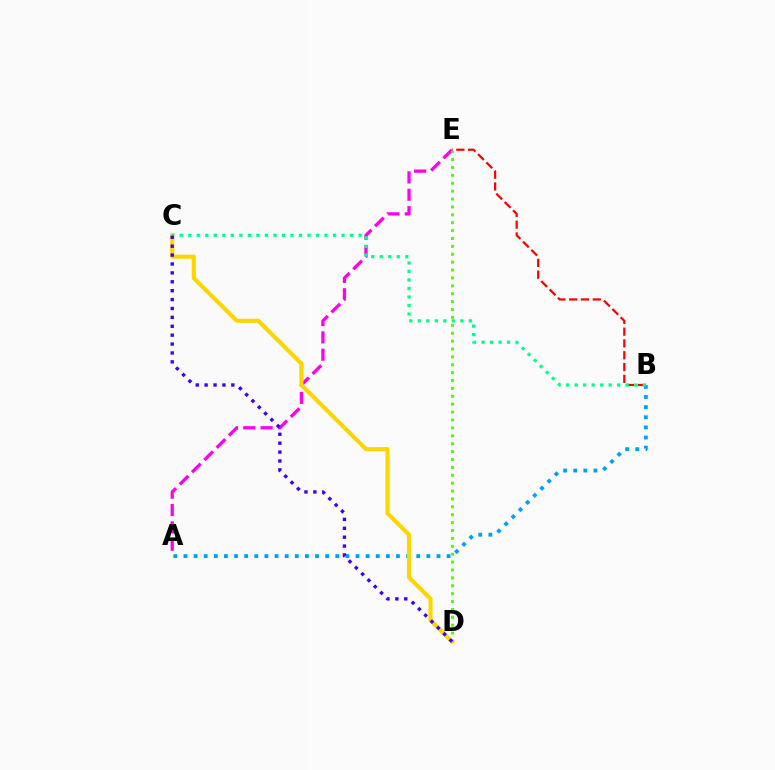{('A', 'E'): [{'color': '#ff00ed', 'line_style': 'dashed', 'thickness': 2.36}], ('B', 'E'): [{'color': '#ff0000', 'line_style': 'dashed', 'thickness': 1.6}], ('A', 'B'): [{'color': '#009eff', 'line_style': 'dotted', 'thickness': 2.75}], ('D', 'E'): [{'color': '#4fff00', 'line_style': 'dotted', 'thickness': 2.14}], ('C', 'D'): [{'color': '#ffd500', 'line_style': 'solid', 'thickness': 2.95}, {'color': '#3700ff', 'line_style': 'dotted', 'thickness': 2.42}], ('B', 'C'): [{'color': '#00ff86', 'line_style': 'dotted', 'thickness': 2.31}]}